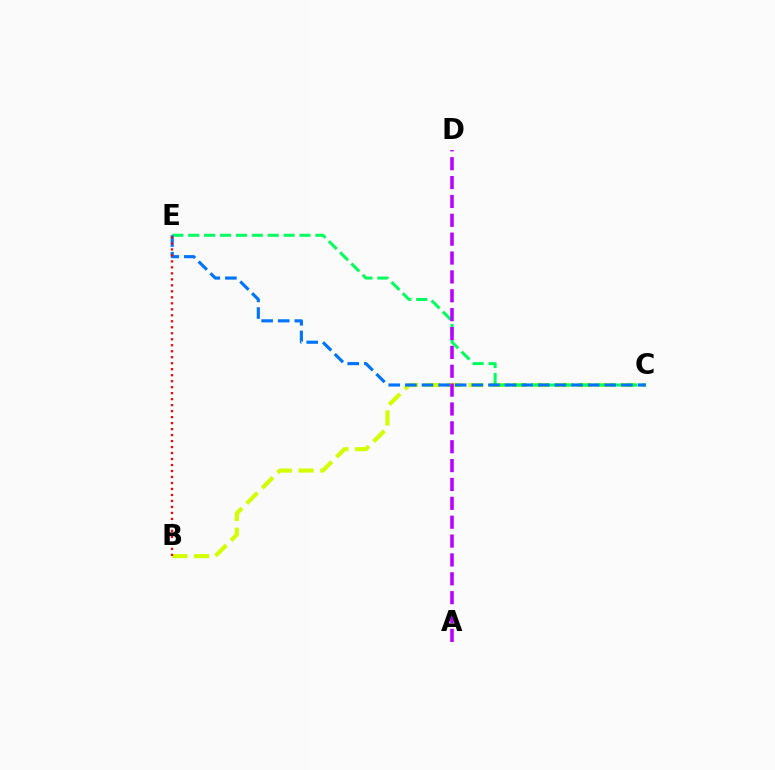{('B', 'C'): [{'color': '#d1ff00', 'line_style': 'dashed', 'thickness': 2.96}], ('C', 'E'): [{'color': '#00ff5c', 'line_style': 'dashed', 'thickness': 2.16}, {'color': '#0074ff', 'line_style': 'dashed', 'thickness': 2.26}], ('A', 'D'): [{'color': '#b900ff', 'line_style': 'dashed', 'thickness': 2.56}], ('B', 'E'): [{'color': '#ff0000', 'line_style': 'dotted', 'thickness': 1.63}]}